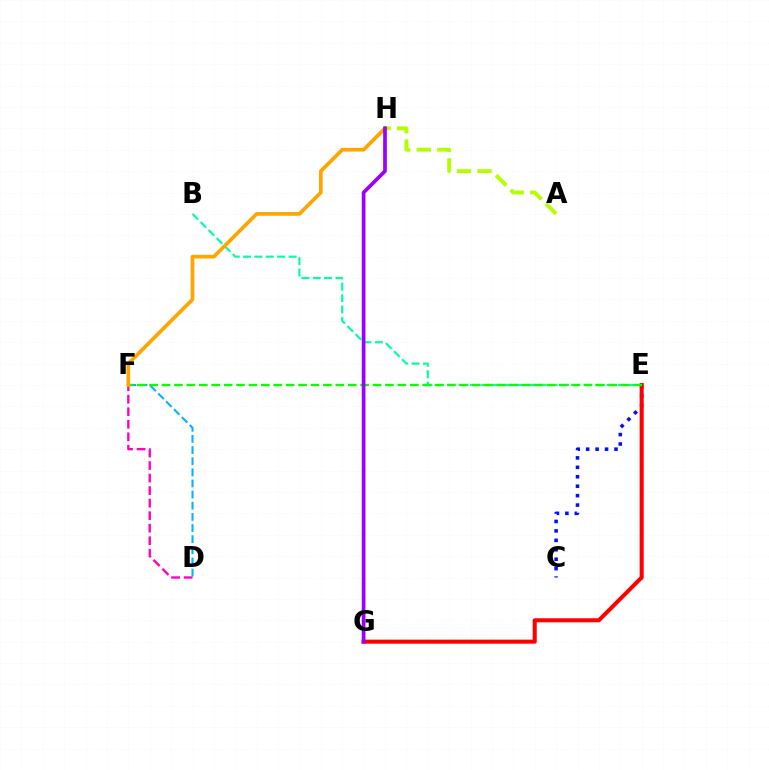{('C', 'E'): [{'color': '#0010ff', 'line_style': 'dotted', 'thickness': 2.57}], ('D', 'F'): [{'color': '#00b5ff', 'line_style': 'dashed', 'thickness': 1.51}, {'color': '#ff00bd', 'line_style': 'dashed', 'thickness': 1.7}], ('B', 'E'): [{'color': '#00ff9d', 'line_style': 'dashed', 'thickness': 1.55}], ('E', 'G'): [{'color': '#ff0000', 'line_style': 'solid', 'thickness': 2.92}], ('E', 'F'): [{'color': '#08ff00', 'line_style': 'dashed', 'thickness': 1.69}], ('A', 'H'): [{'color': '#b3ff00', 'line_style': 'dashed', 'thickness': 2.79}], ('F', 'H'): [{'color': '#ffa500', 'line_style': 'solid', 'thickness': 2.66}], ('G', 'H'): [{'color': '#9b00ff', 'line_style': 'solid', 'thickness': 2.66}]}